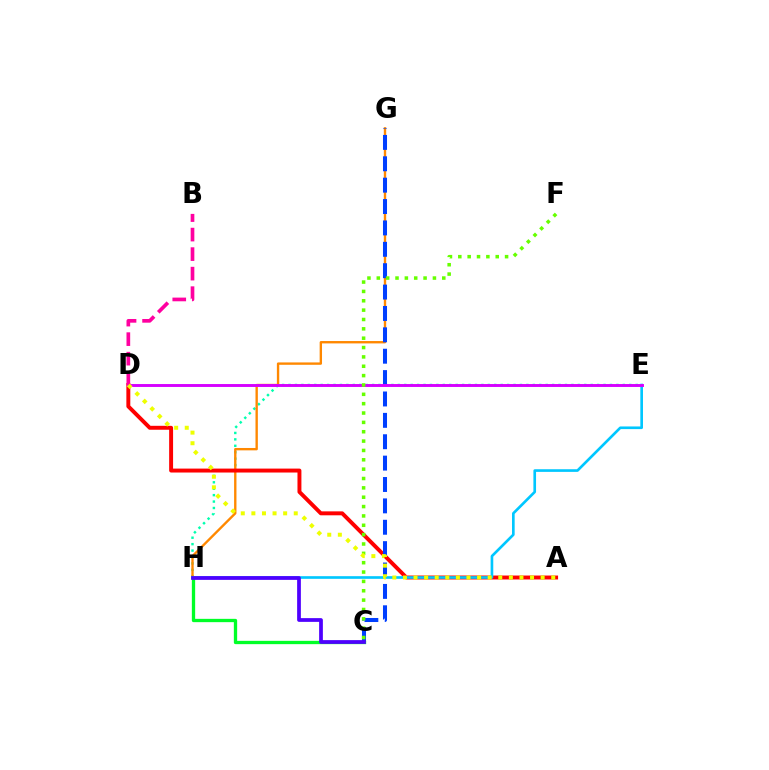{('E', 'H'): [{'color': '#00ffaf', 'line_style': 'dotted', 'thickness': 1.75}, {'color': '#00c7ff', 'line_style': 'solid', 'thickness': 1.91}], ('G', 'H'): [{'color': '#ff8800', 'line_style': 'solid', 'thickness': 1.71}], ('A', 'D'): [{'color': '#ff0000', 'line_style': 'solid', 'thickness': 2.83}, {'color': '#eeff00', 'line_style': 'dotted', 'thickness': 2.88}], ('C', 'G'): [{'color': '#003fff', 'line_style': 'dashed', 'thickness': 2.9}], ('D', 'E'): [{'color': '#d600ff', 'line_style': 'solid', 'thickness': 2.1}], ('C', 'F'): [{'color': '#66ff00', 'line_style': 'dotted', 'thickness': 2.54}], ('B', 'D'): [{'color': '#ff00a0', 'line_style': 'dashed', 'thickness': 2.65}], ('C', 'H'): [{'color': '#00ff27', 'line_style': 'solid', 'thickness': 2.38}, {'color': '#4f00ff', 'line_style': 'solid', 'thickness': 2.7}]}